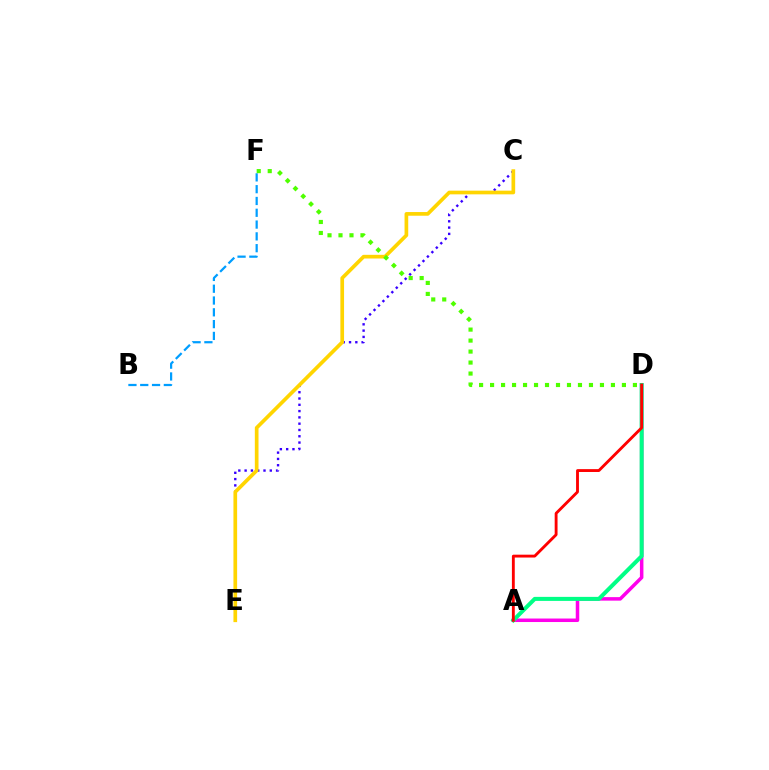{('A', 'D'): [{'color': '#ff00ed', 'line_style': 'solid', 'thickness': 2.53}, {'color': '#00ff86', 'line_style': 'solid', 'thickness': 2.9}, {'color': '#ff0000', 'line_style': 'solid', 'thickness': 2.06}], ('C', 'E'): [{'color': '#3700ff', 'line_style': 'dotted', 'thickness': 1.71}, {'color': '#ffd500', 'line_style': 'solid', 'thickness': 2.65}], ('B', 'F'): [{'color': '#009eff', 'line_style': 'dashed', 'thickness': 1.6}], ('D', 'F'): [{'color': '#4fff00', 'line_style': 'dotted', 'thickness': 2.99}]}